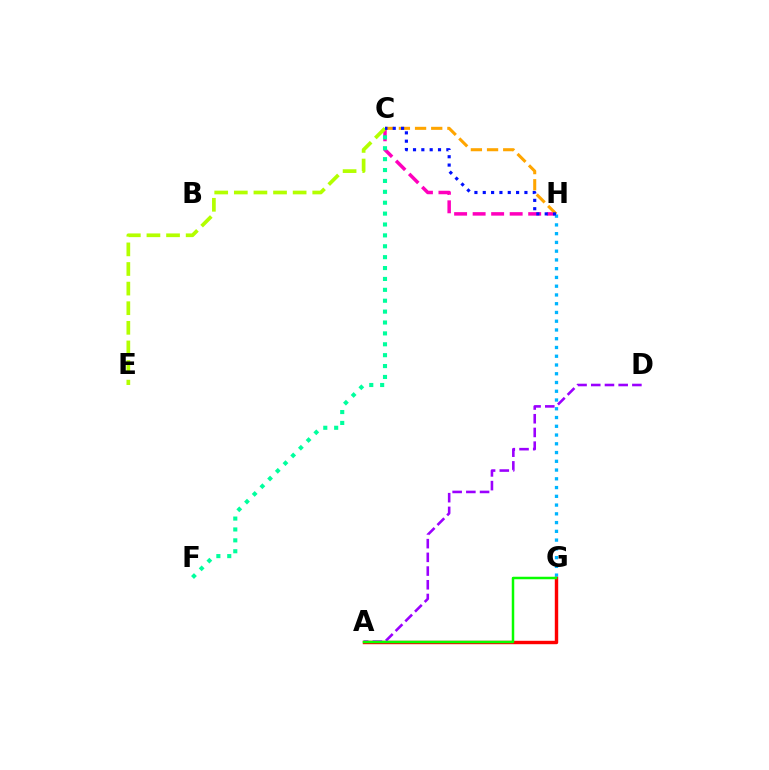{('C', 'H'): [{'color': '#ff00bd', 'line_style': 'dashed', 'thickness': 2.52}, {'color': '#ffa500', 'line_style': 'dashed', 'thickness': 2.2}, {'color': '#0010ff', 'line_style': 'dotted', 'thickness': 2.26}], ('C', 'F'): [{'color': '#00ff9d', 'line_style': 'dotted', 'thickness': 2.96}], ('G', 'H'): [{'color': '#00b5ff', 'line_style': 'dotted', 'thickness': 2.38}], ('C', 'E'): [{'color': '#b3ff00', 'line_style': 'dashed', 'thickness': 2.66}], ('A', 'G'): [{'color': '#ff0000', 'line_style': 'solid', 'thickness': 2.46}, {'color': '#08ff00', 'line_style': 'solid', 'thickness': 1.79}], ('A', 'D'): [{'color': '#9b00ff', 'line_style': 'dashed', 'thickness': 1.86}]}